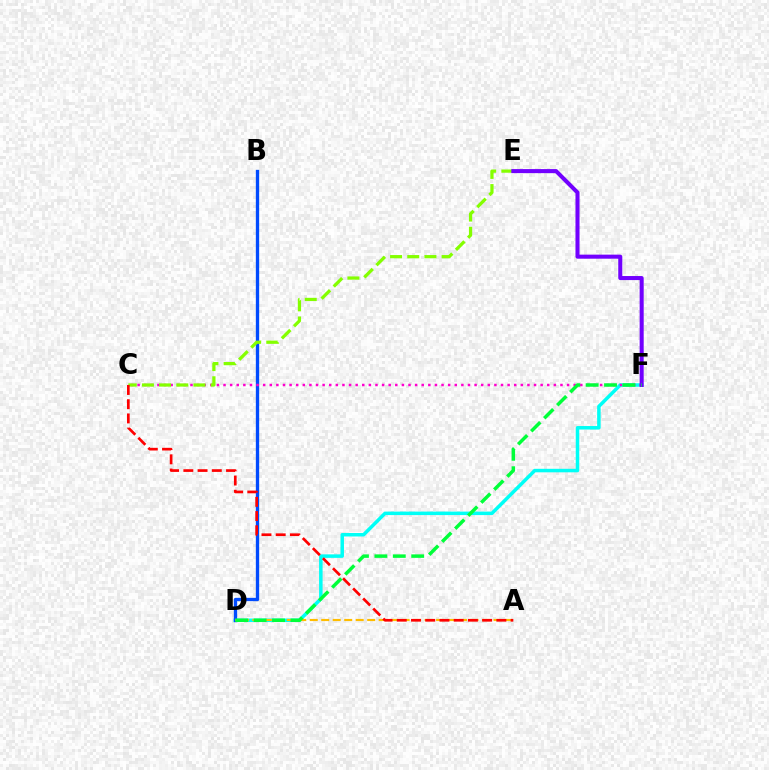{('D', 'F'): [{'color': '#00fff6', 'line_style': 'solid', 'thickness': 2.52}, {'color': '#00ff39', 'line_style': 'dashed', 'thickness': 2.5}], ('B', 'D'): [{'color': '#004bff', 'line_style': 'solid', 'thickness': 2.39}], ('C', 'F'): [{'color': '#ff00cf', 'line_style': 'dotted', 'thickness': 1.8}], ('C', 'E'): [{'color': '#84ff00', 'line_style': 'dashed', 'thickness': 2.33}], ('E', 'F'): [{'color': '#7200ff', 'line_style': 'solid', 'thickness': 2.92}], ('A', 'D'): [{'color': '#ffbd00', 'line_style': 'dashed', 'thickness': 1.56}], ('A', 'C'): [{'color': '#ff0000', 'line_style': 'dashed', 'thickness': 1.93}]}